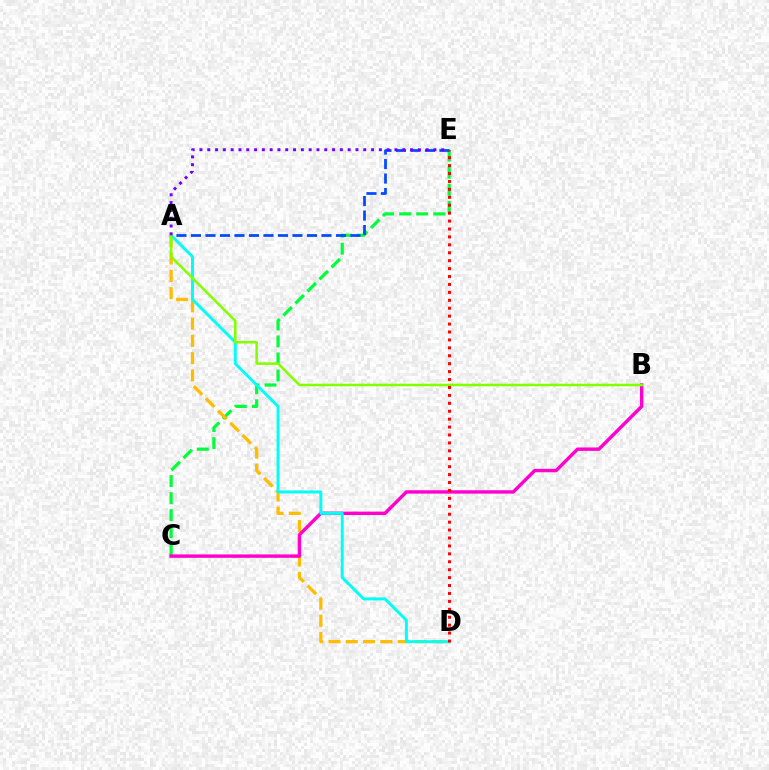{('C', 'E'): [{'color': '#00ff39', 'line_style': 'dashed', 'thickness': 2.32}], ('A', 'D'): [{'color': '#ffbd00', 'line_style': 'dashed', 'thickness': 2.35}, {'color': '#00fff6', 'line_style': 'solid', 'thickness': 2.13}], ('B', 'C'): [{'color': '#ff00cf', 'line_style': 'solid', 'thickness': 2.45}], ('A', 'E'): [{'color': '#004bff', 'line_style': 'dashed', 'thickness': 1.97}, {'color': '#7200ff', 'line_style': 'dotted', 'thickness': 2.12}], ('A', 'B'): [{'color': '#84ff00', 'line_style': 'solid', 'thickness': 1.84}], ('D', 'E'): [{'color': '#ff0000', 'line_style': 'dotted', 'thickness': 2.15}]}